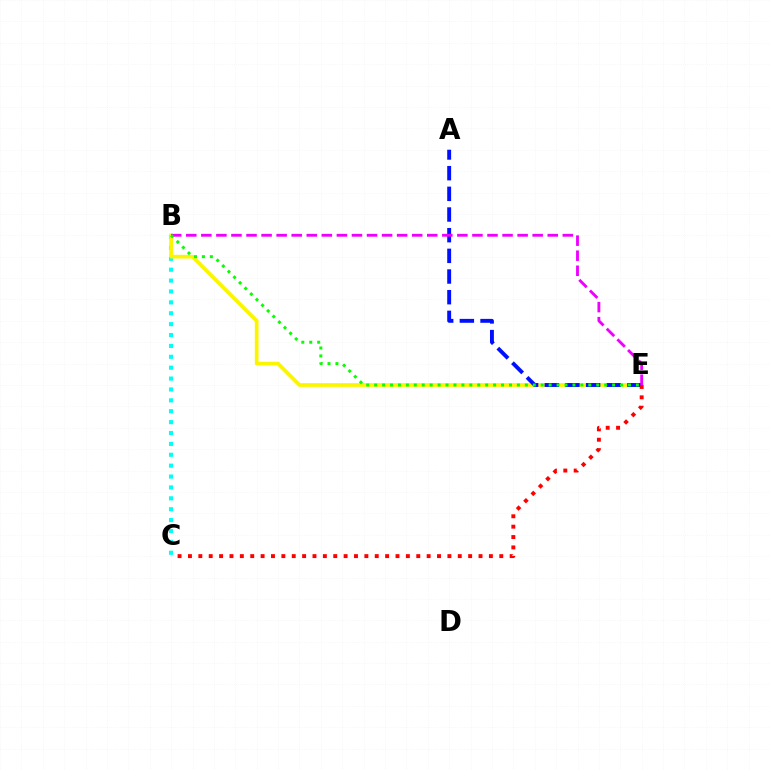{('B', 'C'): [{'color': '#00fff6', 'line_style': 'dotted', 'thickness': 2.96}], ('B', 'E'): [{'color': '#fcf500', 'line_style': 'solid', 'thickness': 2.69}, {'color': '#ee00ff', 'line_style': 'dashed', 'thickness': 2.05}, {'color': '#08ff00', 'line_style': 'dotted', 'thickness': 2.15}], ('A', 'E'): [{'color': '#0010ff', 'line_style': 'dashed', 'thickness': 2.81}], ('C', 'E'): [{'color': '#ff0000', 'line_style': 'dotted', 'thickness': 2.82}]}